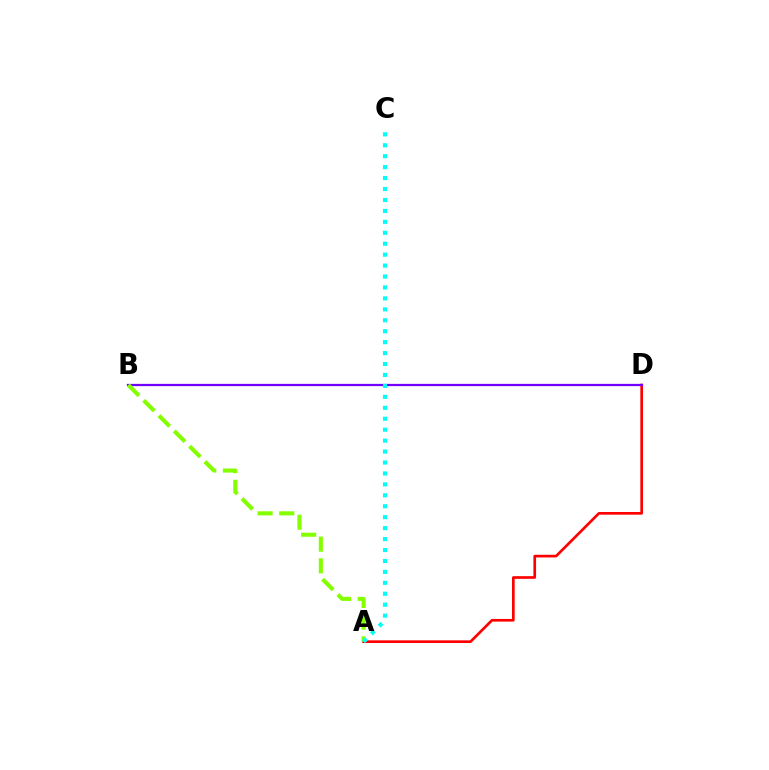{('A', 'D'): [{'color': '#ff0000', 'line_style': 'solid', 'thickness': 1.92}], ('B', 'D'): [{'color': '#7200ff', 'line_style': 'solid', 'thickness': 1.61}], ('A', 'B'): [{'color': '#84ff00', 'line_style': 'dashed', 'thickness': 2.94}], ('A', 'C'): [{'color': '#00fff6', 'line_style': 'dotted', 'thickness': 2.97}]}